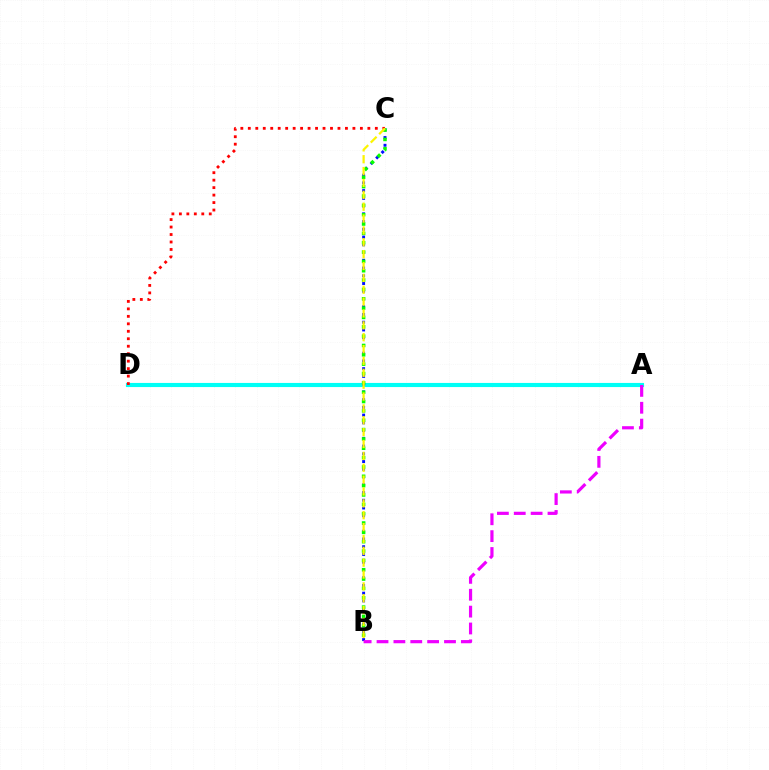{('A', 'D'): [{'color': '#00fff6', 'line_style': 'solid', 'thickness': 2.97}], ('B', 'C'): [{'color': '#0010ff', 'line_style': 'dotted', 'thickness': 2.1}, {'color': '#08ff00', 'line_style': 'dotted', 'thickness': 2.54}, {'color': '#fcf500', 'line_style': 'dashed', 'thickness': 1.61}], ('C', 'D'): [{'color': '#ff0000', 'line_style': 'dotted', 'thickness': 2.03}], ('A', 'B'): [{'color': '#ee00ff', 'line_style': 'dashed', 'thickness': 2.29}]}